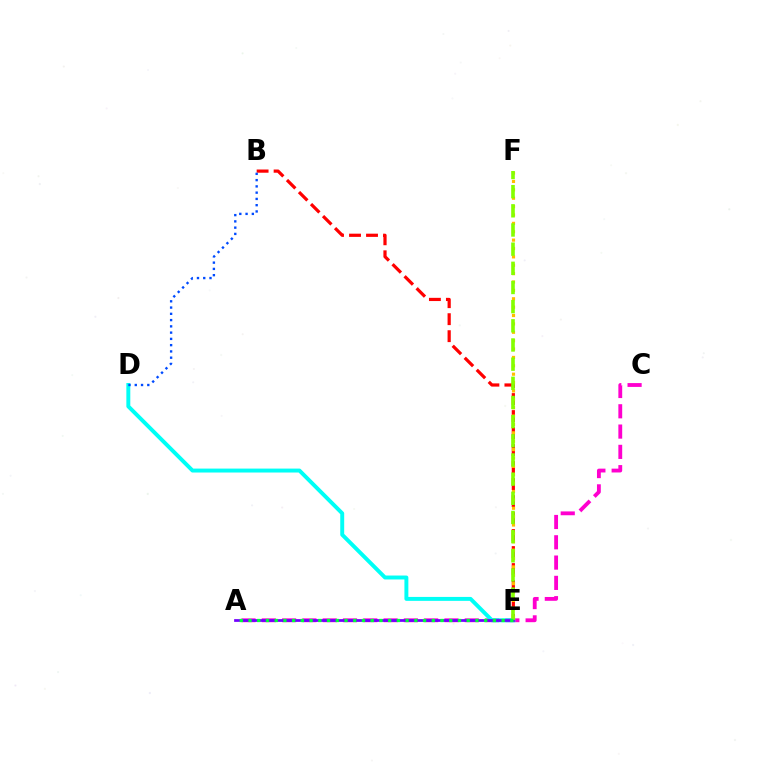{('A', 'C'): [{'color': '#ff00cf', 'line_style': 'dashed', 'thickness': 2.76}], ('B', 'E'): [{'color': '#ff0000', 'line_style': 'dashed', 'thickness': 2.31}], ('D', 'E'): [{'color': '#00fff6', 'line_style': 'solid', 'thickness': 2.83}], ('E', 'F'): [{'color': '#ffbd00', 'line_style': 'dotted', 'thickness': 2.28}, {'color': '#84ff00', 'line_style': 'dashed', 'thickness': 2.6}], ('A', 'E'): [{'color': '#7200ff', 'line_style': 'solid', 'thickness': 1.97}, {'color': '#00ff39', 'line_style': 'dotted', 'thickness': 2.37}], ('B', 'D'): [{'color': '#004bff', 'line_style': 'dotted', 'thickness': 1.7}]}